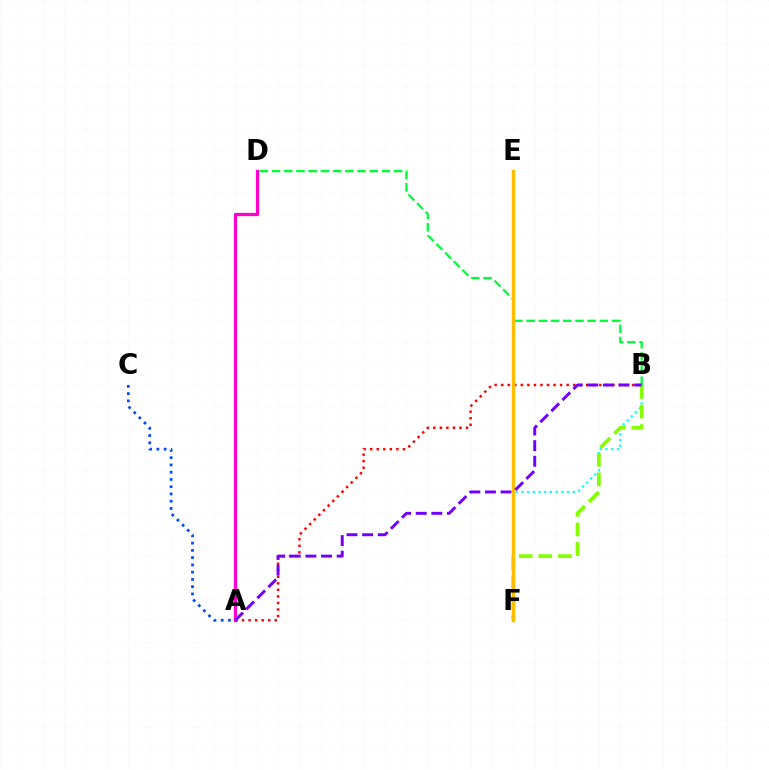{('B', 'D'): [{'color': '#00ff39', 'line_style': 'dashed', 'thickness': 1.66}], ('A', 'D'): [{'color': '#ff00cf', 'line_style': 'solid', 'thickness': 2.34}], ('B', 'F'): [{'color': '#00fff6', 'line_style': 'dotted', 'thickness': 1.55}, {'color': '#84ff00', 'line_style': 'dashed', 'thickness': 2.67}], ('A', 'B'): [{'color': '#ff0000', 'line_style': 'dotted', 'thickness': 1.78}, {'color': '#7200ff', 'line_style': 'dashed', 'thickness': 2.12}], ('A', 'C'): [{'color': '#004bff', 'line_style': 'dotted', 'thickness': 1.97}], ('E', 'F'): [{'color': '#ffbd00', 'line_style': 'solid', 'thickness': 2.49}]}